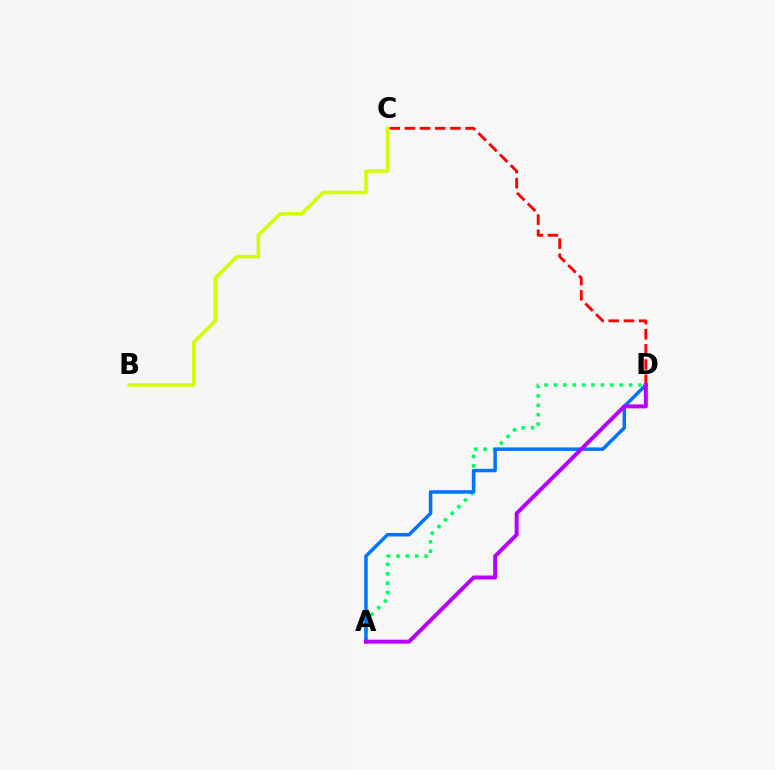{('A', 'D'): [{'color': '#00ff5c', 'line_style': 'dotted', 'thickness': 2.55}, {'color': '#0074ff', 'line_style': 'solid', 'thickness': 2.52}, {'color': '#b900ff', 'line_style': 'solid', 'thickness': 2.85}], ('C', 'D'): [{'color': '#ff0000', 'line_style': 'dashed', 'thickness': 2.06}], ('B', 'C'): [{'color': '#d1ff00', 'line_style': 'solid', 'thickness': 2.52}]}